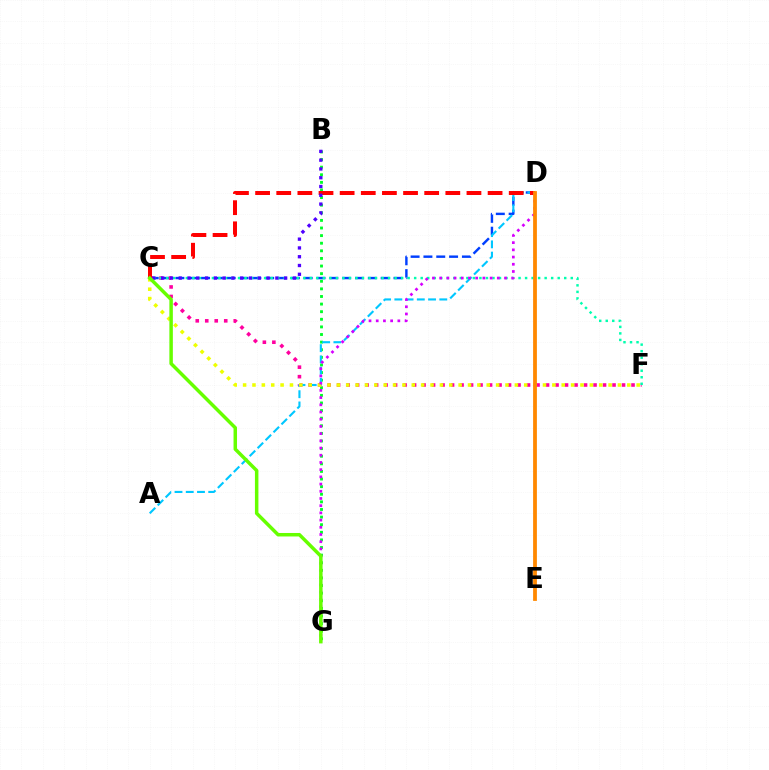{('B', 'G'): [{'color': '#00ff27', 'line_style': 'dotted', 'thickness': 2.07}], ('C', 'D'): [{'color': '#003fff', 'line_style': 'dashed', 'thickness': 1.74}, {'color': '#ff0000', 'line_style': 'dashed', 'thickness': 2.87}], ('C', 'F'): [{'color': '#ff00a0', 'line_style': 'dotted', 'thickness': 2.58}, {'color': '#00ffaf', 'line_style': 'dotted', 'thickness': 1.77}, {'color': '#eeff00', 'line_style': 'dotted', 'thickness': 2.55}], ('A', 'D'): [{'color': '#00c7ff', 'line_style': 'dashed', 'thickness': 1.53}], ('B', 'C'): [{'color': '#4f00ff', 'line_style': 'dotted', 'thickness': 2.39}], ('D', 'G'): [{'color': '#d600ff', 'line_style': 'dotted', 'thickness': 1.96}], ('D', 'E'): [{'color': '#ff8800', 'line_style': 'solid', 'thickness': 2.72}], ('C', 'G'): [{'color': '#66ff00', 'line_style': 'solid', 'thickness': 2.51}]}